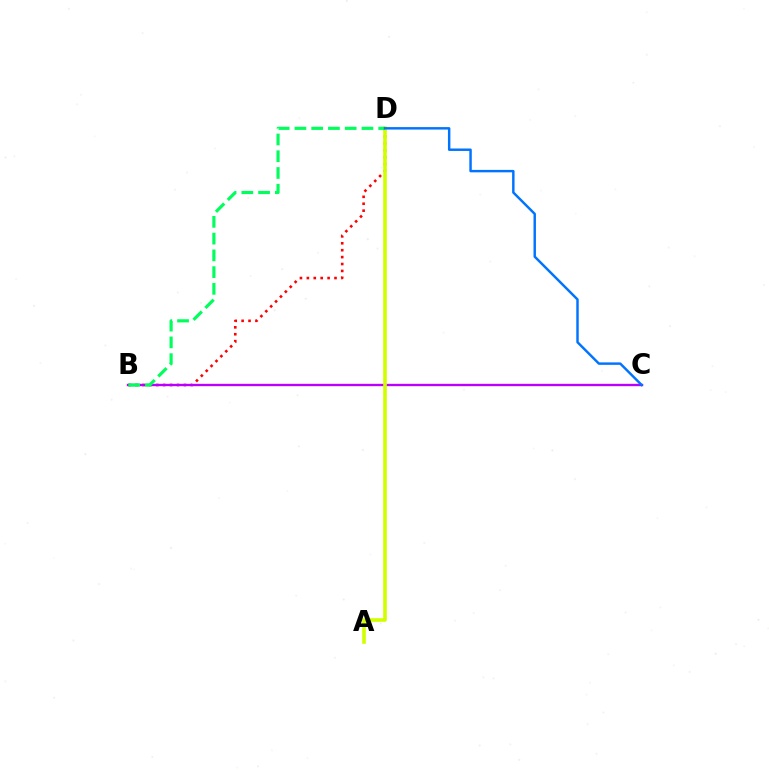{('B', 'D'): [{'color': '#ff0000', 'line_style': 'dotted', 'thickness': 1.88}, {'color': '#00ff5c', 'line_style': 'dashed', 'thickness': 2.28}], ('B', 'C'): [{'color': '#b900ff', 'line_style': 'solid', 'thickness': 1.71}], ('A', 'D'): [{'color': '#d1ff00', 'line_style': 'solid', 'thickness': 2.6}], ('C', 'D'): [{'color': '#0074ff', 'line_style': 'solid', 'thickness': 1.77}]}